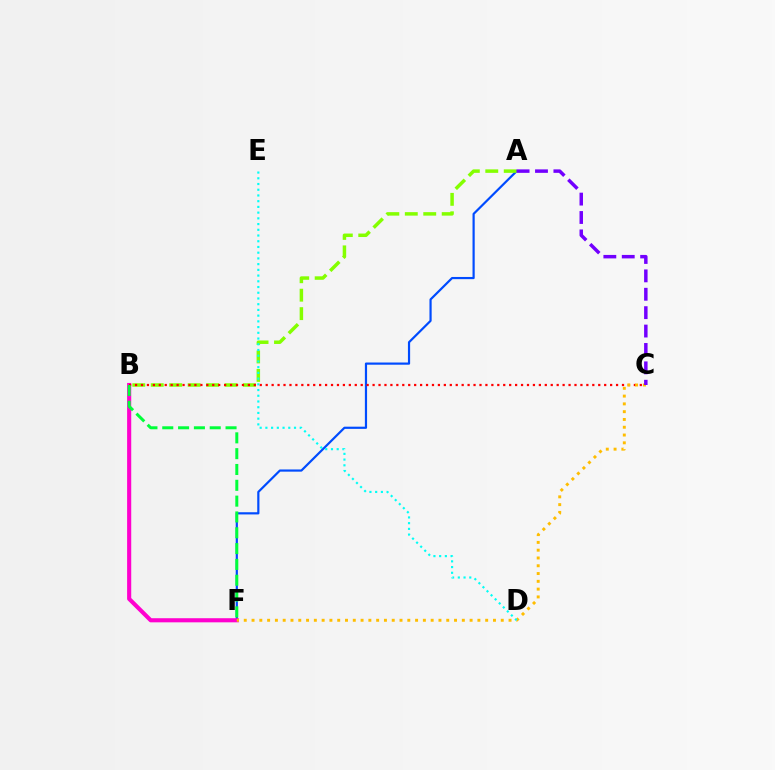{('A', 'F'): [{'color': '#004bff', 'line_style': 'solid', 'thickness': 1.58}], ('B', 'F'): [{'color': '#ff00cf', 'line_style': 'solid', 'thickness': 2.96}, {'color': '#00ff39', 'line_style': 'dashed', 'thickness': 2.15}], ('A', 'B'): [{'color': '#84ff00', 'line_style': 'dashed', 'thickness': 2.51}], ('B', 'C'): [{'color': '#ff0000', 'line_style': 'dotted', 'thickness': 1.61}], ('C', 'F'): [{'color': '#ffbd00', 'line_style': 'dotted', 'thickness': 2.12}], ('A', 'C'): [{'color': '#7200ff', 'line_style': 'dashed', 'thickness': 2.5}], ('D', 'E'): [{'color': '#00fff6', 'line_style': 'dotted', 'thickness': 1.55}]}